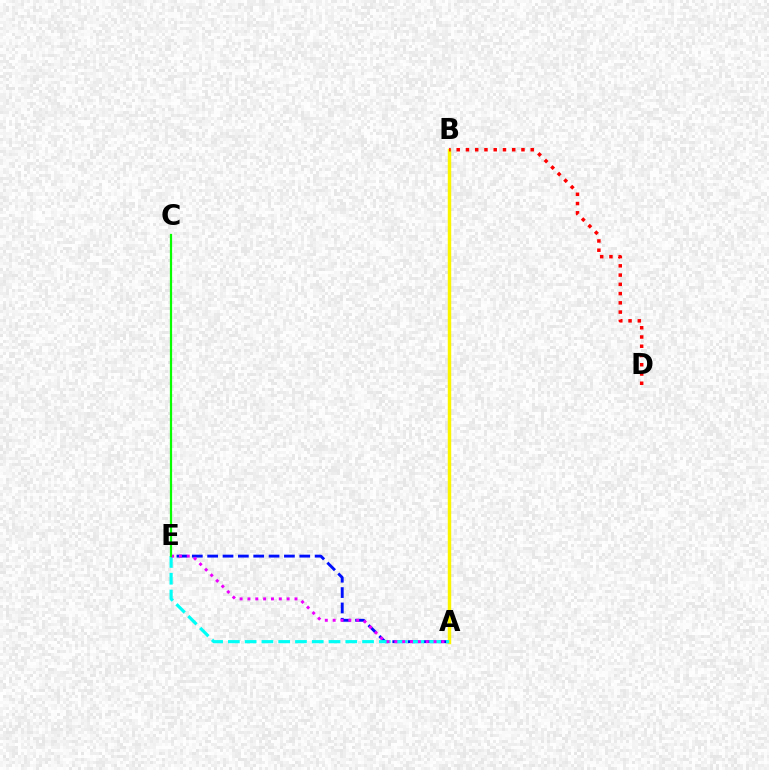{('A', 'E'): [{'color': '#0010ff', 'line_style': 'dashed', 'thickness': 2.09}, {'color': '#00fff6', 'line_style': 'dashed', 'thickness': 2.28}, {'color': '#ee00ff', 'line_style': 'dotted', 'thickness': 2.13}], ('A', 'B'): [{'color': '#fcf500', 'line_style': 'solid', 'thickness': 2.48}], ('B', 'D'): [{'color': '#ff0000', 'line_style': 'dotted', 'thickness': 2.51}], ('C', 'E'): [{'color': '#08ff00', 'line_style': 'solid', 'thickness': 1.6}]}